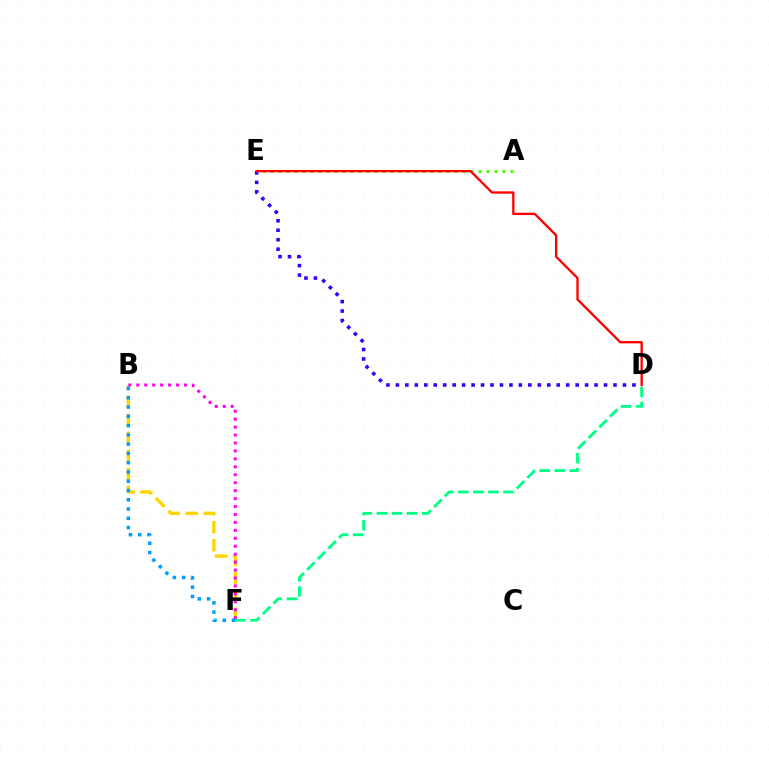{('A', 'E'): [{'color': '#4fff00', 'line_style': 'dotted', 'thickness': 2.17}], ('B', 'F'): [{'color': '#ffd500', 'line_style': 'dashed', 'thickness': 2.45}, {'color': '#ff00ed', 'line_style': 'dotted', 'thickness': 2.16}, {'color': '#009eff', 'line_style': 'dotted', 'thickness': 2.52}], ('D', 'E'): [{'color': '#3700ff', 'line_style': 'dotted', 'thickness': 2.57}, {'color': '#ff0000', 'line_style': 'solid', 'thickness': 1.67}], ('D', 'F'): [{'color': '#00ff86', 'line_style': 'dashed', 'thickness': 2.04}]}